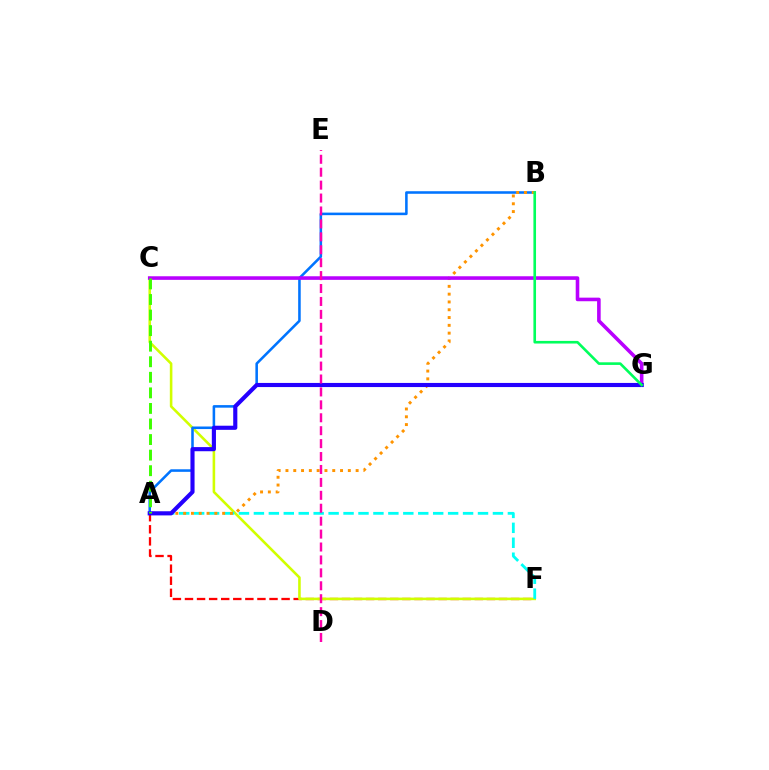{('A', 'F'): [{'color': '#ff0000', 'line_style': 'dashed', 'thickness': 1.64}, {'color': '#00fff6', 'line_style': 'dashed', 'thickness': 2.03}], ('C', 'F'): [{'color': '#d1ff00', 'line_style': 'solid', 'thickness': 1.86}], ('A', 'B'): [{'color': '#0074ff', 'line_style': 'solid', 'thickness': 1.84}, {'color': '#ff9400', 'line_style': 'dotted', 'thickness': 2.12}], ('C', 'G'): [{'color': '#b900ff', 'line_style': 'solid', 'thickness': 2.58}], ('A', 'G'): [{'color': '#2500ff', 'line_style': 'solid', 'thickness': 2.97}], ('A', 'C'): [{'color': '#3dff00', 'line_style': 'dashed', 'thickness': 2.11}], ('D', 'E'): [{'color': '#ff00ac', 'line_style': 'dashed', 'thickness': 1.76}], ('B', 'G'): [{'color': '#00ff5c', 'line_style': 'solid', 'thickness': 1.89}]}